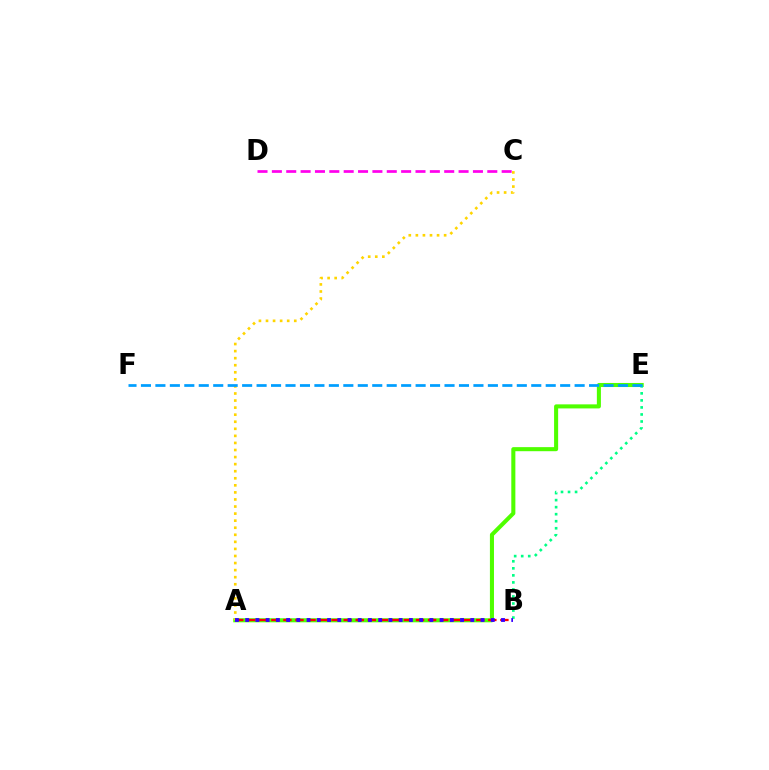{('A', 'E'): [{'color': '#4fff00', 'line_style': 'solid', 'thickness': 2.92}], ('A', 'C'): [{'color': '#ffd500', 'line_style': 'dotted', 'thickness': 1.92}], ('B', 'E'): [{'color': '#00ff86', 'line_style': 'dotted', 'thickness': 1.91}], ('A', 'B'): [{'color': '#ff0000', 'line_style': 'dashed', 'thickness': 1.64}, {'color': '#3700ff', 'line_style': 'dotted', 'thickness': 2.78}], ('C', 'D'): [{'color': '#ff00ed', 'line_style': 'dashed', 'thickness': 1.95}], ('E', 'F'): [{'color': '#009eff', 'line_style': 'dashed', 'thickness': 1.96}]}